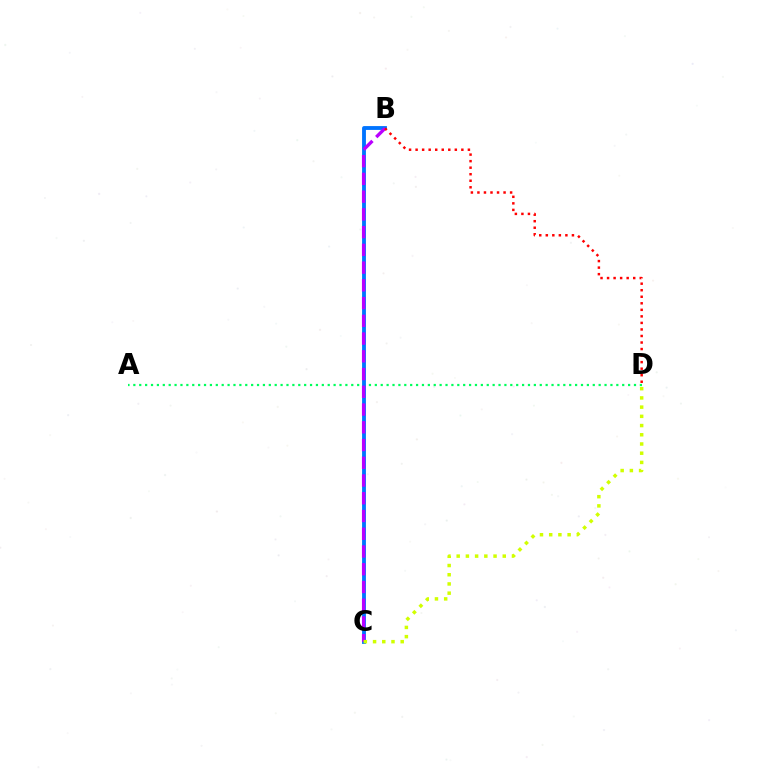{('A', 'D'): [{'color': '#00ff5c', 'line_style': 'dotted', 'thickness': 1.6}], ('B', 'C'): [{'color': '#0074ff', 'line_style': 'solid', 'thickness': 2.77}, {'color': '#b900ff', 'line_style': 'dashed', 'thickness': 2.41}], ('B', 'D'): [{'color': '#ff0000', 'line_style': 'dotted', 'thickness': 1.78}], ('C', 'D'): [{'color': '#d1ff00', 'line_style': 'dotted', 'thickness': 2.5}]}